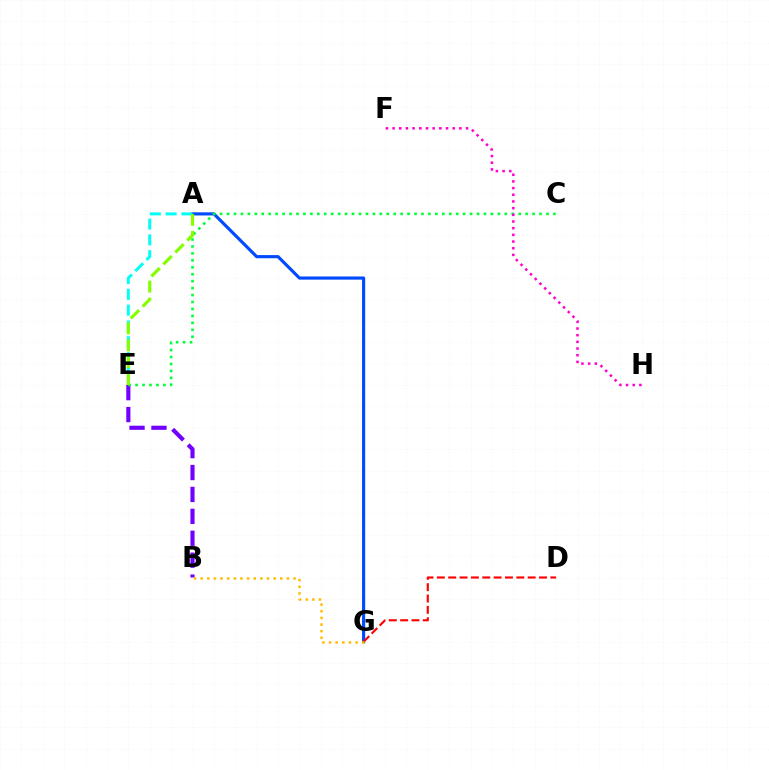{('A', 'G'): [{'color': '#004bff', 'line_style': 'solid', 'thickness': 2.27}], ('A', 'E'): [{'color': '#00fff6', 'line_style': 'dashed', 'thickness': 2.15}, {'color': '#84ff00', 'line_style': 'dashed', 'thickness': 2.29}], ('B', 'E'): [{'color': '#7200ff', 'line_style': 'dashed', 'thickness': 2.98}], ('C', 'E'): [{'color': '#00ff39', 'line_style': 'dotted', 'thickness': 1.89}], ('D', 'G'): [{'color': '#ff0000', 'line_style': 'dashed', 'thickness': 1.54}], ('B', 'G'): [{'color': '#ffbd00', 'line_style': 'dotted', 'thickness': 1.8}], ('F', 'H'): [{'color': '#ff00cf', 'line_style': 'dotted', 'thickness': 1.81}]}